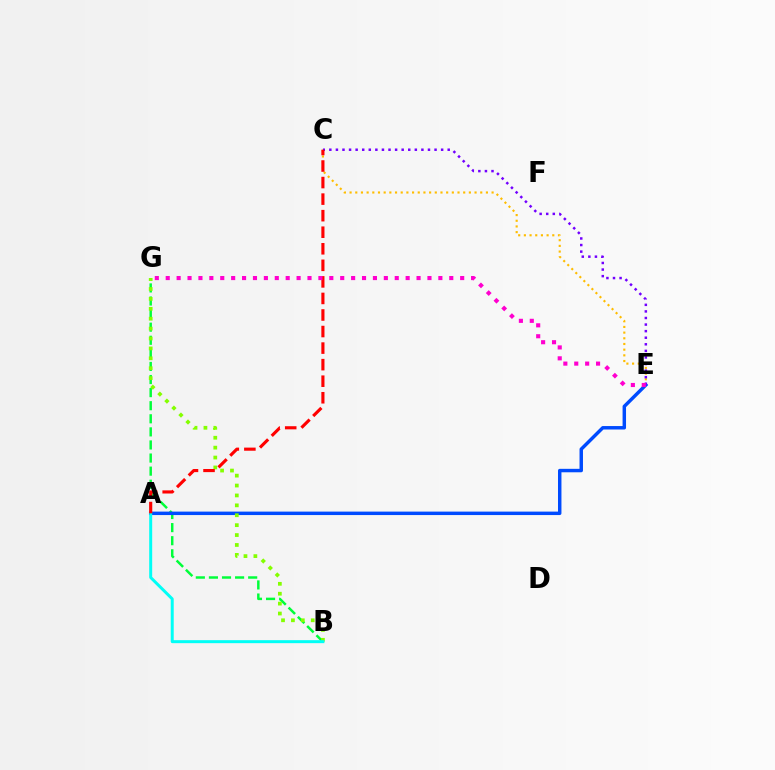{('B', 'G'): [{'color': '#00ff39', 'line_style': 'dashed', 'thickness': 1.78}, {'color': '#84ff00', 'line_style': 'dotted', 'thickness': 2.69}], ('A', 'E'): [{'color': '#004bff', 'line_style': 'solid', 'thickness': 2.49}], ('C', 'E'): [{'color': '#ffbd00', 'line_style': 'dotted', 'thickness': 1.54}, {'color': '#7200ff', 'line_style': 'dotted', 'thickness': 1.79}], ('A', 'B'): [{'color': '#00fff6', 'line_style': 'solid', 'thickness': 2.15}], ('A', 'C'): [{'color': '#ff0000', 'line_style': 'dashed', 'thickness': 2.25}], ('E', 'G'): [{'color': '#ff00cf', 'line_style': 'dotted', 'thickness': 2.96}]}